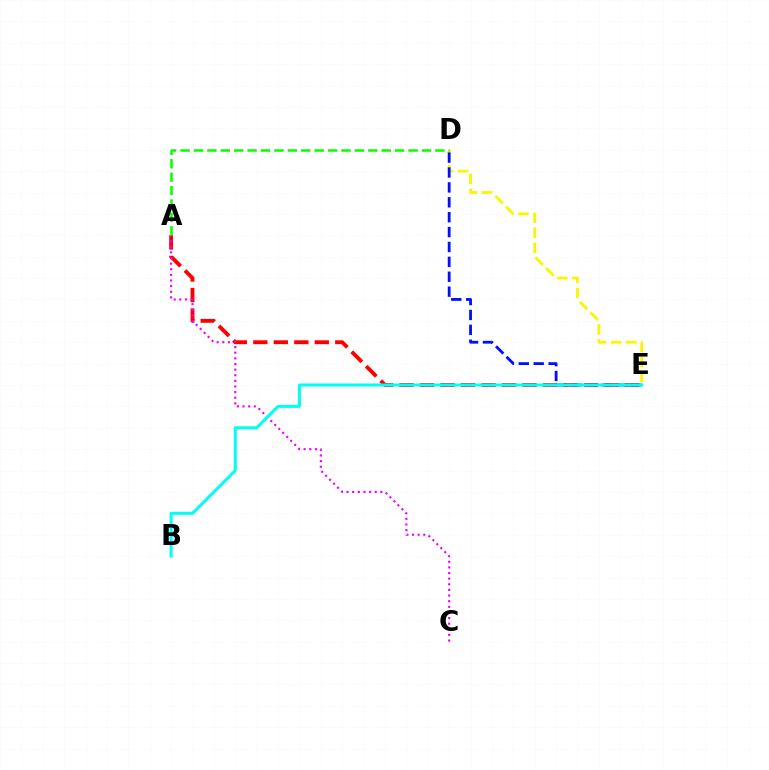{('A', 'E'): [{'color': '#ff0000', 'line_style': 'dashed', 'thickness': 2.78}], ('A', 'C'): [{'color': '#ee00ff', 'line_style': 'dotted', 'thickness': 1.53}], ('D', 'E'): [{'color': '#fcf500', 'line_style': 'dashed', 'thickness': 2.05}, {'color': '#0010ff', 'line_style': 'dashed', 'thickness': 2.02}], ('A', 'D'): [{'color': '#08ff00', 'line_style': 'dashed', 'thickness': 1.82}], ('B', 'E'): [{'color': '#00fff6', 'line_style': 'solid', 'thickness': 2.18}]}